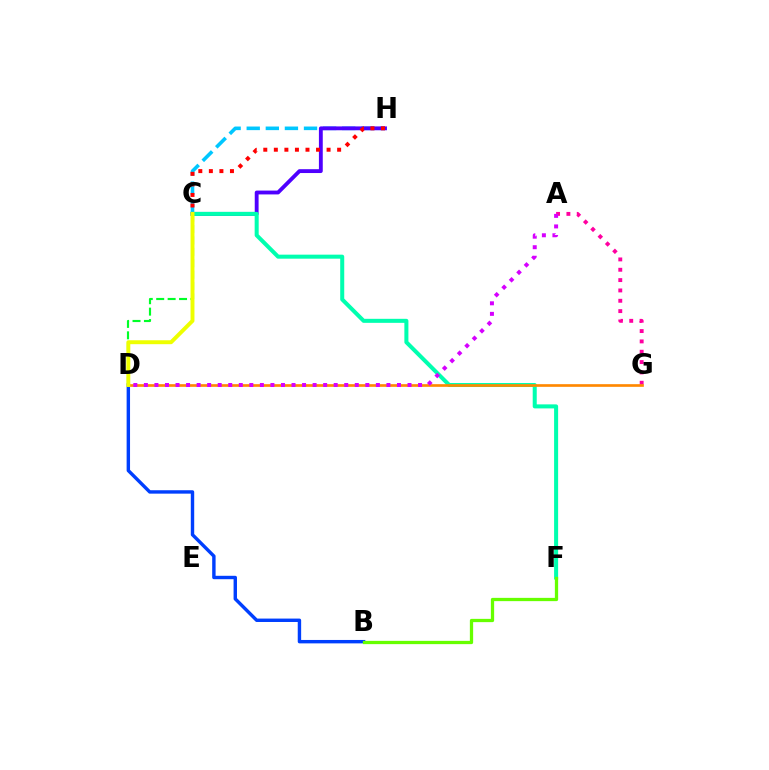{('C', 'H'): [{'color': '#00c7ff', 'line_style': 'dashed', 'thickness': 2.59}, {'color': '#4f00ff', 'line_style': 'solid', 'thickness': 2.77}, {'color': '#ff0000', 'line_style': 'dotted', 'thickness': 2.87}], ('C', 'F'): [{'color': '#00ffaf', 'line_style': 'solid', 'thickness': 2.9}], ('B', 'D'): [{'color': '#003fff', 'line_style': 'solid', 'thickness': 2.45}], ('C', 'D'): [{'color': '#00ff27', 'line_style': 'dashed', 'thickness': 1.55}, {'color': '#eeff00', 'line_style': 'solid', 'thickness': 2.83}], ('A', 'G'): [{'color': '#ff00a0', 'line_style': 'dotted', 'thickness': 2.81}], ('D', 'G'): [{'color': '#ff8800', 'line_style': 'solid', 'thickness': 1.92}], ('A', 'D'): [{'color': '#d600ff', 'line_style': 'dotted', 'thickness': 2.87}], ('B', 'F'): [{'color': '#66ff00', 'line_style': 'solid', 'thickness': 2.36}]}